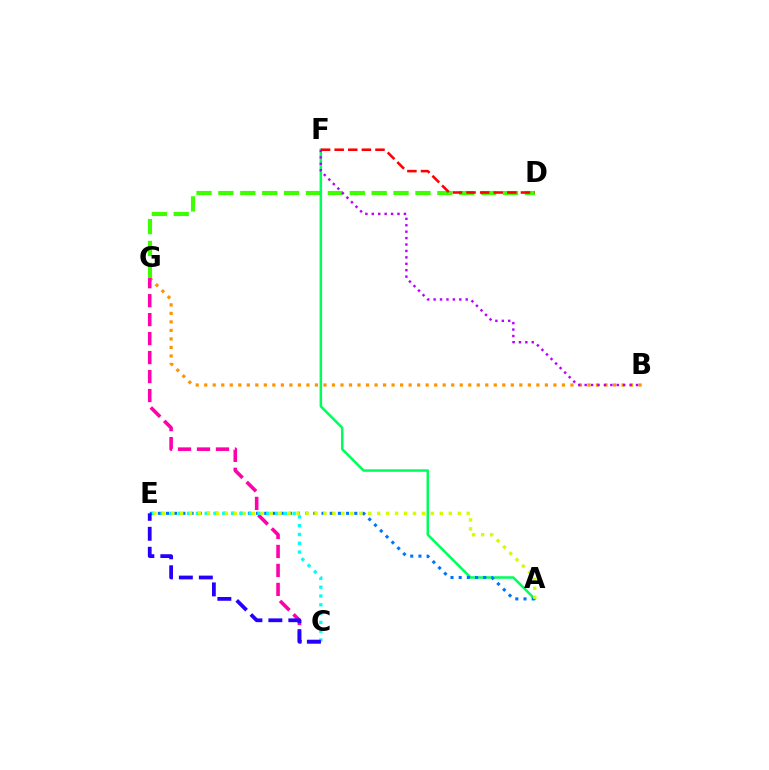{('D', 'G'): [{'color': '#3dff00', 'line_style': 'dashed', 'thickness': 2.97}], ('A', 'F'): [{'color': '#00ff5c', 'line_style': 'solid', 'thickness': 1.81}], ('B', 'G'): [{'color': '#ff9400', 'line_style': 'dotted', 'thickness': 2.31}], ('C', 'G'): [{'color': '#ff00ac', 'line_style': 'dashed', 'thickness': 2.58}], ('A', 'E'): [{'color': '#0074ff', 'line_style': 'dotted', 'thickness': 2.22}, {'color': '#d1ff00', 'line_style': 'dotted', 'thickness': 2.43}], ('B', 'F'): [{'color': '#b900ff', 'line_style': 'dotted', 'thickness': 1.74}], ('C', 'E'): [{'color': '#00fff6', 'line_style': 'dotted', 'thickness': 2.39}, {'color': '#2500ff', 'line_style': 'dashed', 'thickness': 2.71}], ('D', 'F'): [{'color': '#ff0000', 'line_style': 'dashed', 'thickness': 1.85}]}